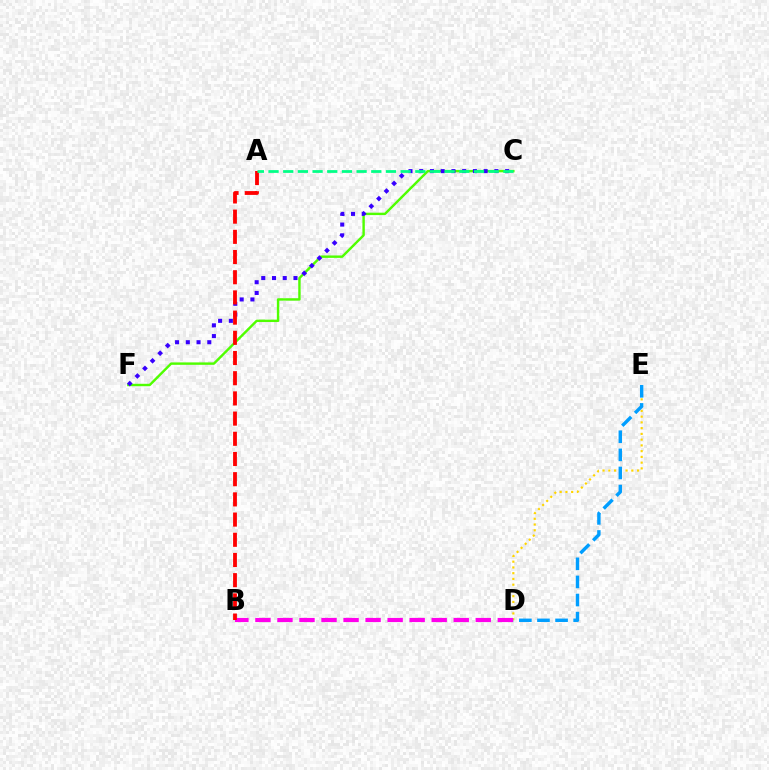{('D', 'E'): [{'color': '#ffd500', 'line_style': 'dotted', 'thickness': 1.56}, {'color': '#009eff', 'line_style': 'dashed', 'thickness': 2.46}], ('C', 'F'): [{'color': '#4fff00', 'line_style': 'solid', 'thickness': 1.73}, {'color': '#3700ff', 'line_style': 'dotted', 'thickness': 2.92}], ('B', 'D'): [{'color': '#ff00ed', 'line_style': 'dashed', 'thickness': 2.99}], ('A', 'B'): [{'color': '#ff0000', 'line_style': 'dashed', 'thickness': 2.74}], ('A', 'C'): [{'color': '#00ff86', 'line_style': 'dashed', 'thickness': 1.99}]}